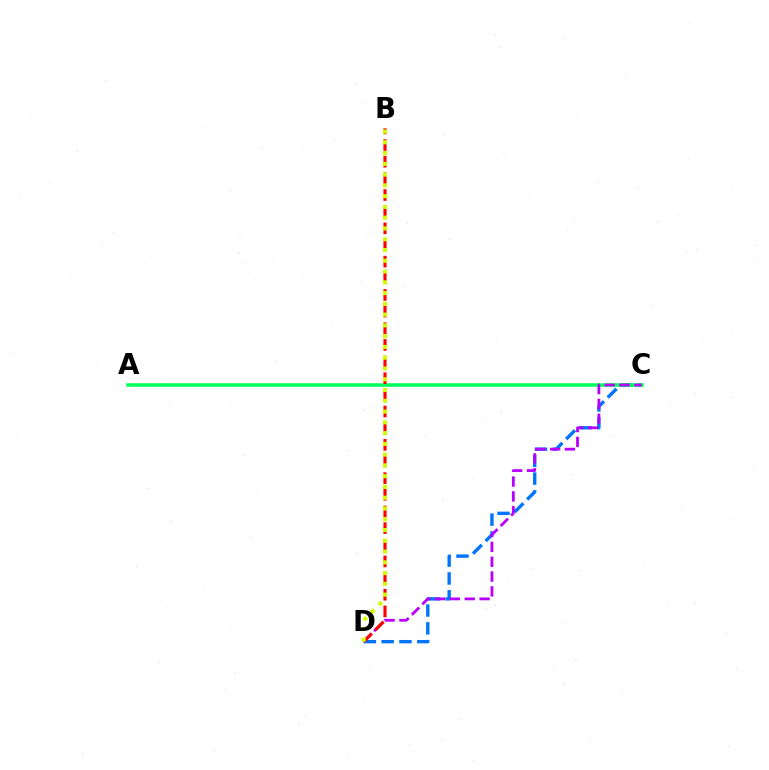{('C', 'D'): [{'color': '#0074ff', 'line_style': 'dashed', 'thickness': 2.42}, {'color': '#b900ff', 'line_style': 'dashed', 'thickness': 2.02}], ('A', 'C'): [{'color': '#00ff5c', 'line_style': 'solid', 'thickness': 2.52}], ('B', 'D'): [{'color': '#ff0000', 'line_style': 'dashed', 'thickness': 2.26}, {'color': '#d1ff00', 'line_style': 'dotted', 'thickness': 2.93}]}